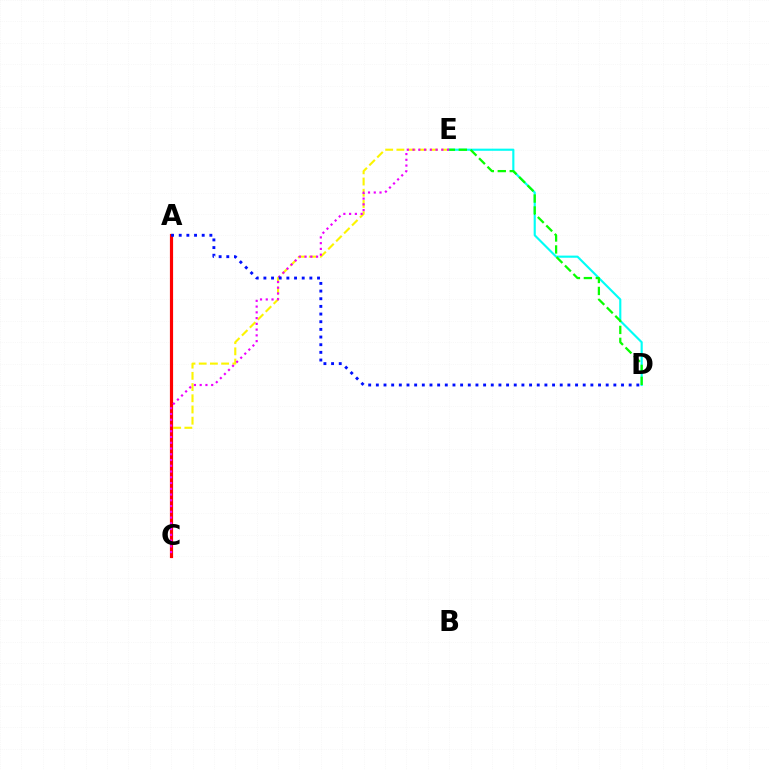{('C', 'E'): [{'color': '#fcf500', 'line_style': 'dashed', 'thickness': 1.52}, {'color': '#ee00ff', 'line_style': 'dotted', 'thickness': 1.56}], ('D', 'E'): [{'color': '#00fff6', 'line_style': 'solid', 'thickness': 1.54}, {'color': '#08ff00', 'line_style': 'dashed', 'thickness': 1.62}], ('A', 'C'): [{'color': '#ff0000', 'line_style': 'solid', 'thickness': 2.29}], ('A', 'D'): [{'color': '#0010ff', 'line_style': 'dotted', 'thickness': 2.08}]}